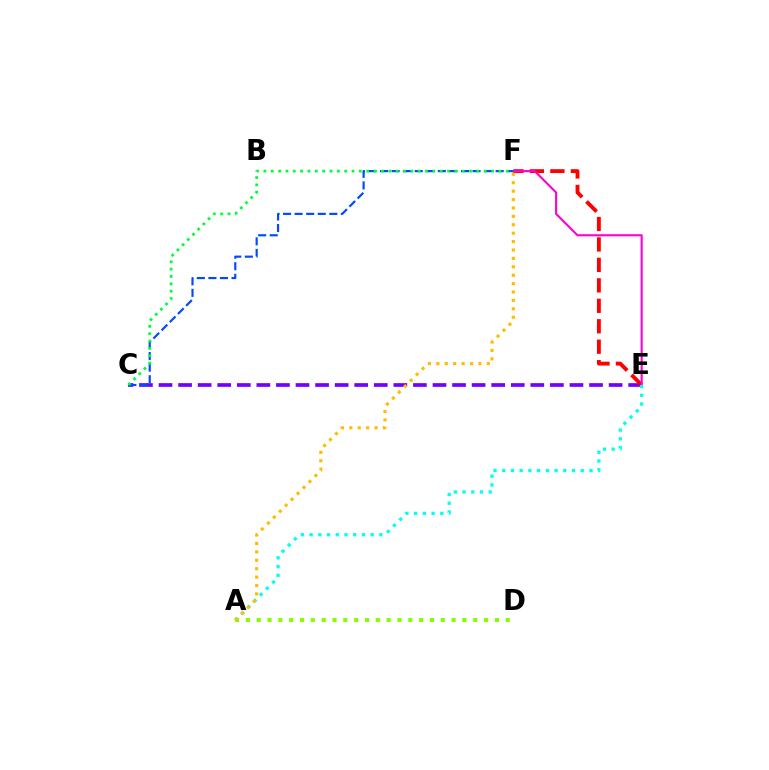{('C', 'E'): [{'color': '#7200ff', 'line_style': 'dashed', 'thickness': 2.66}], ('E', 'F'): [{'color': '#ff0000', 'line_style': 'dashed', 'thickness': 2.78}, {'color': '#ff00cf', 'line_style': 'solid', 'thickness': 1.53}], ('A', 'D'): [{'color': '#84ff00', 'line_style': 'dotted', 'thickness': 2.94}], ('C', 'F'): [{'color': '#004bff', 'line_style': 'dashed', 'thickness': 1.57}, {'color': '#00ff39', 'line_style': 'dotted', 'thickness': 2.0}], ('A', 'E'): [{'color': '#00fff6', 'line_style': 'dotted', 'thickness': 2.37}], ('A', 'F'): [{'color': '#ffbd00', 'line_style': 'dotted', 'thickness': 2.28}]}